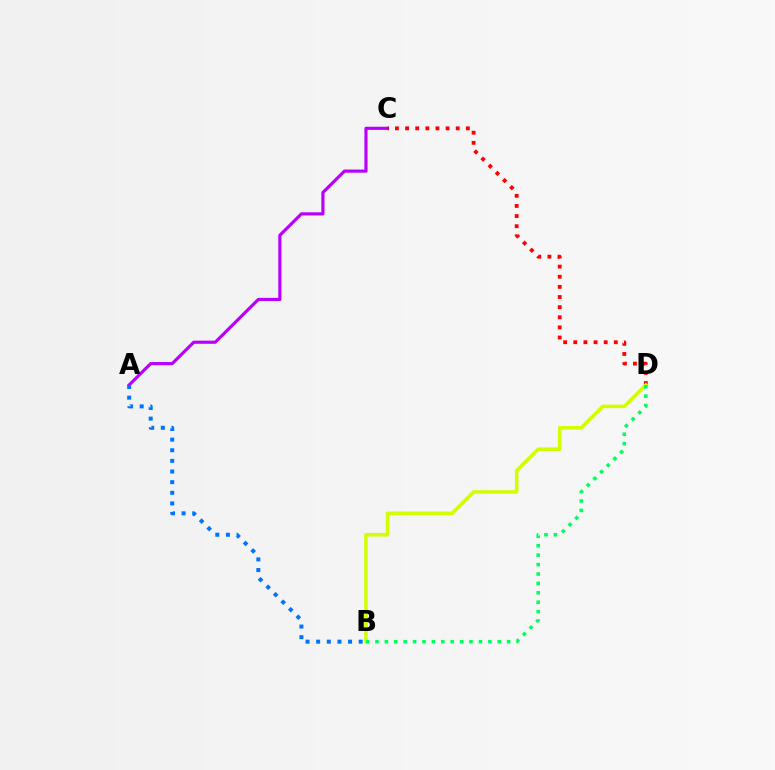{('A', 'C'): [{'color': '#b900ff', 'line_style': 'solid', 'thickness': 2.28}], ('A', 'B'): [{'color': '#0074ff', 'line_style': 'dotted', 'thickness': 2.89}], ('C', 'D'): [{'color': '#ff0000', 'line_style': 'dotted', 'thickness': 2.75}], ('B', 'D'): [{'color': '#d1ff00', 'line_style': 'solid', 'thickness': 2.57}, {'color': '#00ff5c', 'line_style': 'dotted', 'thickness': 2.56}]}